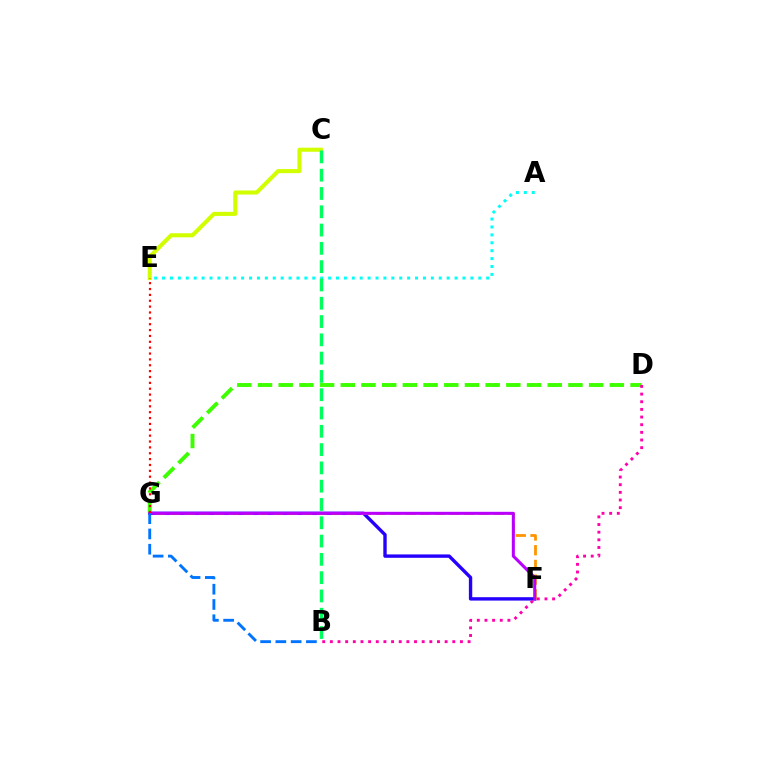{('F', 'G'): [{'color': '#2500ff', 'line_style': 'solid', 'thickness': 2.43}, {'color': '#ff9400', 'line_style': 'dashed', 'thickness': 2.0}, {'color': '#b900ff', 'line_style': 'solid', 'thickness': 2.19}], ('D', 'G'): [{'color': '#3dff00', 'line_style': 'dashed', 'thickness': 2.81}], ('B', 'D'): [{'color': '#ff00ac', 'line_style': 'dotted', 'thickness': 2.08}], ('C', 'E'): [{'color': '#d1ff00', 'line_style': 'solid', 'thickness': 2.93}], ('B', 'G'): [{'color': '#0074ff', 'line_style': 'dashed', 'thickness': 2.07}], ('E', 'G'): [{'color': '#ff0000', 'line_style': 'dotted', 'thickness': 1.59}], ('A', 'E'): [{'color': '#00fff6', 'line_style': 'dotted', 'thickness': 2.15}], ('B', 'C'): [{'color': '#00ff5c', 'line_style': 'dashed', 'thickness': 2.49}]}